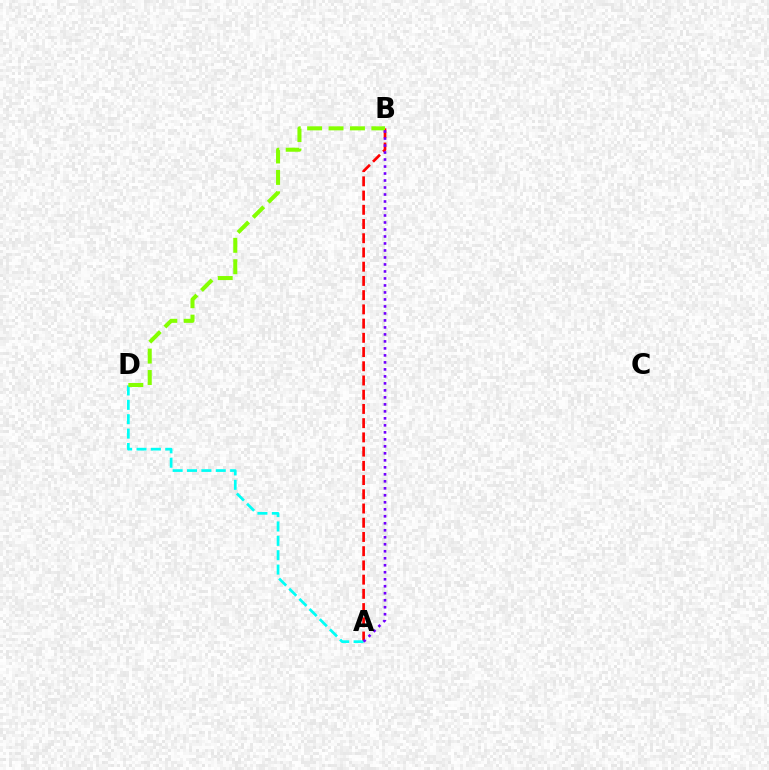{('A', 'B'): [{'color': '#ff0000', 'line_style': 'dashed', 'thickness': 1.93}, {'color': '#7200ff', 'line_style': 'dotted', 'thickness': 1.9}], ('A', 'D'): [{'color': '#00fff6', 'line_style': 'dashed', 'thickness': 1.95}], ('B', 'D'): [{'color': '#84ff00', 'line_style': 'dashed', 'thickness': 2.91}]}